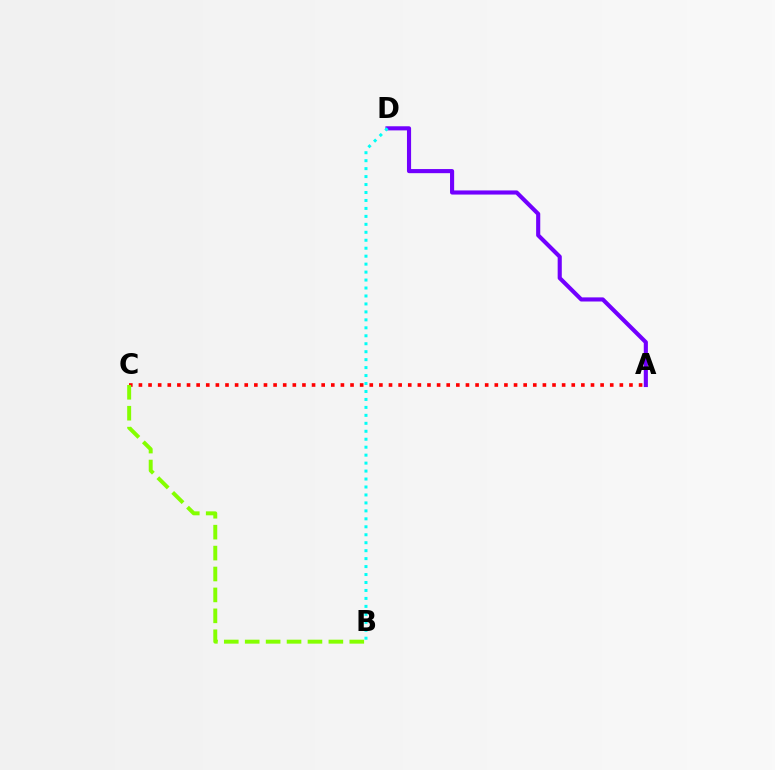{('A', 'D'): [{'color': '#7200ff', 'line_style': 'solid', 'thickness': 2.96}], ('A', 'C'): [{'color': '#ff0000', 'line_style': 'dotted', 'thickness': 2.61}], ('B', 'D'): [{'color': '#00fff6', 'line_style': 'dotted', 'thickness': 2.16}], ('B', 'C'): [{'color': '#84ff00', 'line_style': 'dashed', 'thickness': 2.84}]}